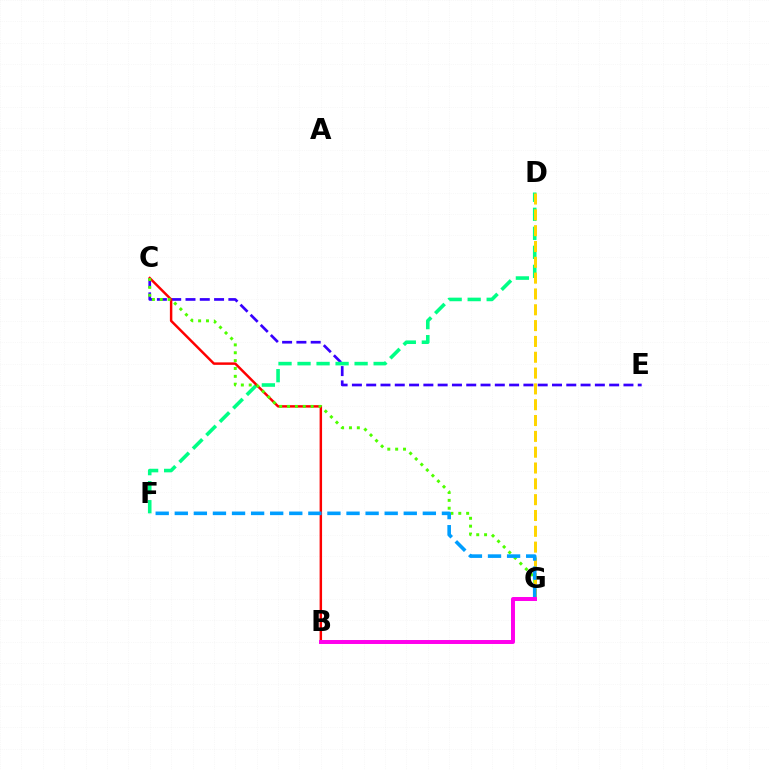{('C', 'E'): [{'color': '#3700ff', 'line_style': 'dashed', 'thickness': 1.94}], ('D', 'F'): [{'color': '#00ff86', 'line_style': 'dashed', 'thickness': 2.58}], ('B', 'C'): [{'color': '#ff0000', 'line_style': 'solid', 'thickness': 1.77}], ('C', 'G'): [{'color': '#4fff00', 'line_style': 'dotted', 'thickness': 2.14}], ('D', 'G'): [{'color': '#ffd500', 'line_style': 'dashed', 'thickness': 2.15}], ('F', 'G'): [{'color': '#009eff', 'line_style': 'dashed', 'thickness': 2.59}], ('B', 'G'): [{'color': '#ff00ed', 'line_style': 'solid', 'thickness': 2.86}]}